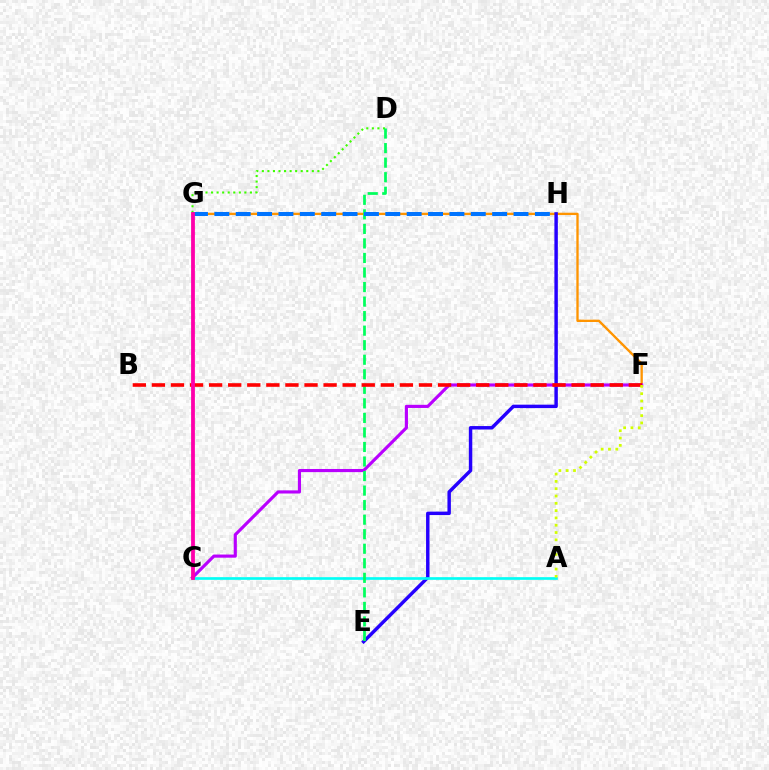{('F', 'G'): [{'color': '#ff9400', 'line_style': 'solid', 'thickness': 1.68}], ('E', 'H'): [{'color': '#2500ff', 'line_style': 'solid', 'thickness': 2.48}], ('A', 'C'): [{'color': '#00fff6', 'line_style': 'solid', 'thickness': 1.91}], ('D', 'G'): [{'color': '#3dff00', 'line_style': 'dotted', 'thickness': 1.51}], ('C', 'F'): [{'color': '#b900ff', 'line_style': 'solid', 'thickness': 2.26}], ('D', 'E'): [{'color': '#00ff5c', 'line_style': 'dashed', 'thickness': 1.98}], ('B', 'F'): [{'color': '#ff0000', 'line_style': 'dashed', 'thickness': 2.59}], ('G', 'H'): [{'color': '#0074ff', 'line_style': 'dashed', 'thickness': 2.9}], ('A', 'F'): [{'color': '#d1ff00', 'line_style': 'dotted', 'thickness': 1.99}], ('C', 'G'): [{'color': '#ff00ac', 'line_style': 'solid', 'thickness': 2.73}]}